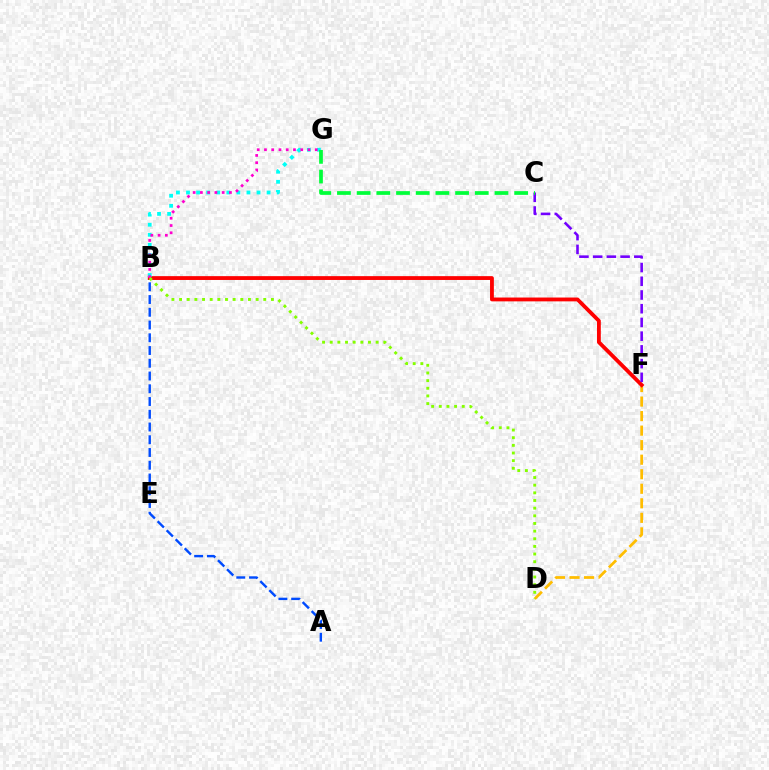{('A', 'B'): [{'color': '#004bff', 'line_style': 'dashed', 'thickness': 1.73}], ('D', 'F'): [{'color': '#ffbd00', 'line_style': 'dashed', 'thickness': 1.97}], ('B', 'F'): [{'color': '#ff0000', 'line_style': 'solid', 'thickness': 2.76}], ('C', 'F'): [{'color': '#7200ff', 'line_style': 'dashed', 'thickness': 1.86}], ('B', 'G'): [{'color': '#00fff6', 'line_style': 'dotted', 'thickness': 2.74}, {'color': '#ff00cf', 'line_style': 'dotted', 'thickness': 1.97}], ('C', 'G'): [{'color': '#00ff39', 'line_style': 'dashed', 'thickness': 2.67}], ('B', 'D'): [{'color': '#84ff00', 'line_style': 'dotted', 'thickness': 2.08}]}